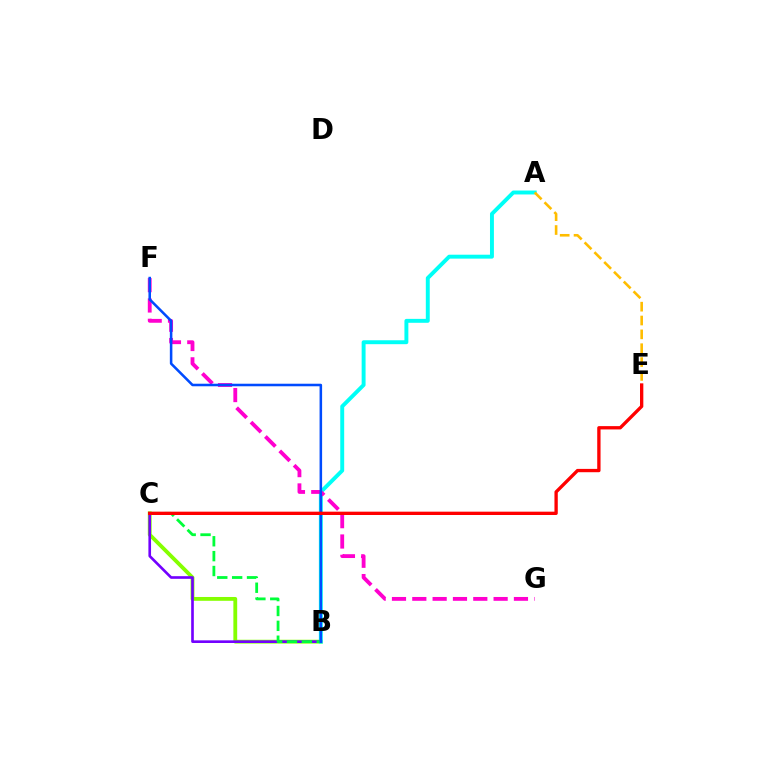{('B', 'C'): [{'color': '#84ff00', 'line_style': 'solid', 'thickness': 2.75}, {'color': '#7200ff', 'line_style': 'solid', 'thickness': 1.9}, {'color': '#00ff39', 'line_style': 'dashed', 'thickness': 2.02}], ('A', 'B'): [{'color': '#00fff6', 'line_style': 'solid', 'thickness': 2.82}], ('F', 'G'): [{'color': '#ff00cf', 'line_style': 'dashed', 'thickness': 2.76}], ('A', 'E'): [{'color': '#ffbd00', 'line_style': 'dashed', 'thickness': 1.88}], ('B', 'F'): [{'color': '#004bff', 'line_style': 'solid', 'thickness': 1.83}], ('C', 'E'): [{'color': '#ff0000', 'line_style': 'solid', 'thickness': 2.39}]}